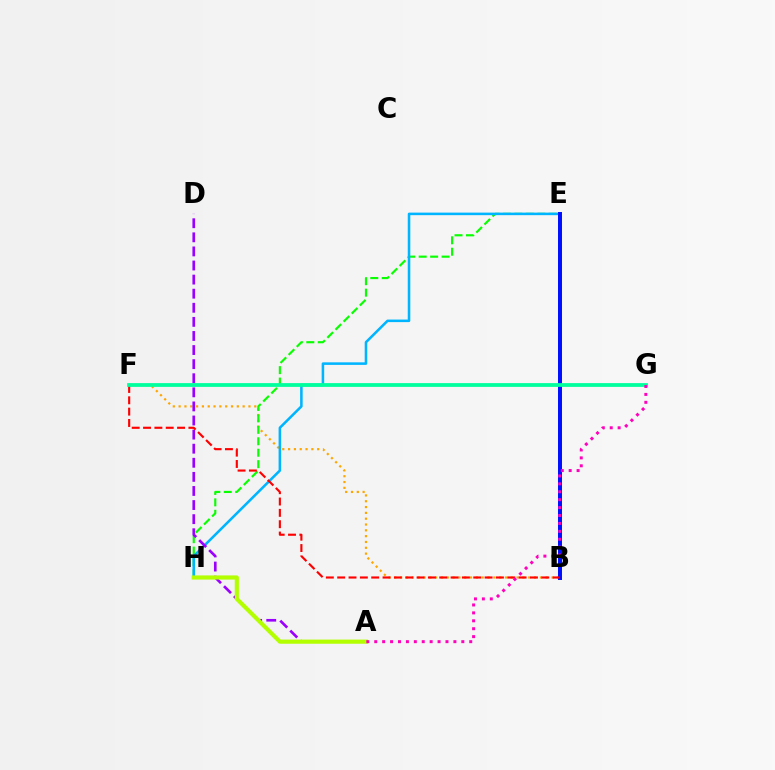{('B', 'F'): [{'color': '#ffa500', 'line_style': 'dotted', 'thickness': 1.58}, {'color': '#ff0000', 'line_style': 'dashed', 'thickness': 1.54}], ('E', 'H'): [{'color': '#08ff00', 'line_style': 'dashed', 'thickness': 1.55}, {'color': '#00b5ff', 'line_style': 'solid', 'thickness': 1.84}], ('B', 'E'): [{'color': '#0010ff', 'line_style': 'solid', 'thickness': 2.86}], ('A', 'D'): [{'color': '#9b00ff', 'line_style': 'dashed', 'thickness': 1.91}], ('F', 'G'): [{'color': '#00ff9d', 'line_style': 'solid', 'thickness': 2.72}], ('A', 'H'): [{'color': '#b3ff00', 'line_style': 'solid', 'thickness': 2.99}], ('A', 'G'): [{'color': '#ff00bd', 'line_style': 'dotted', 'thickness': 2.15}]}